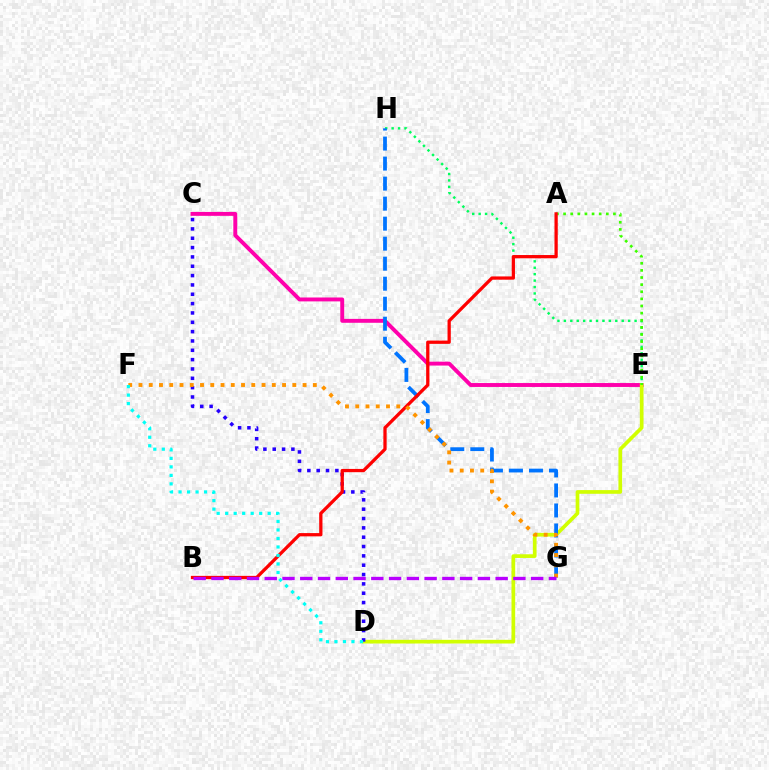{('E', 'H'): [{'color': '#00ff5c', 'line_style': 'dotted', 'thickness': 1.75}], ('C', 'E'): [{'color': '#ff00ac', 'line_style': 'solid', 'thickness': 2.81}], ('D', 'E'): [{'color': '#d1ff00', 'line_style': 'solid', 'thickness': 2.65}], ('A', 'E'): [{'color': '#3dff00', 'line_style': 'dotted', 'thickness': 1.93}], ('C', 'D'): [{'color': '#2500ff', 'line_style': 'dotted', 'thickness': 2.54}], ('G', 'H'): [{'color': '#0074ff', 'line_style': 'dashed', 'thickness': 2.72}], ('A', 'B'): [{'color': '#ff0000', 'line_style': 'solid', 'thickness': 2.35}], ('F', 'G'): [{'color': '#ff9400', 'line_style': 'dotted', 'thickness': 2.79}], ('B', 'G'): [{'color': '#b900ff', 'line_style': 'dashed', 'thickness': 2.41}], ('D', 'F'): [{'color': '#00fff6', 'line_style': 'dotted', 'thickness': 2.31}]}